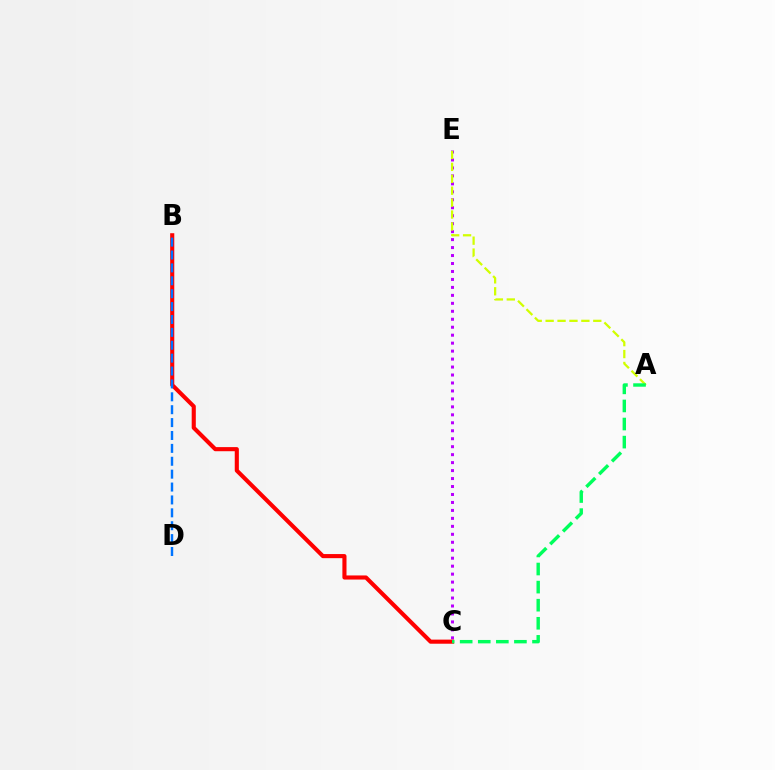{('C', 'E'): [{'color': '#b900ff', 'line_style': 'dotted', 'thickness': 2.16}], ('B', 'C'): [{'color': '#ff0000', 'line_style': 'solid', 'thickness': 2.96}], ('A', 'E'): [{'color': '#d1ff00', 'line_style': 'dashed', 'thickness': 1.62}], ('A', 'C'): [{'color': '#00ff5c', 'line_style': 'dashed', 'thickness': 2.46}], ('B', 'D'): [{'color': '#0074ff', 'line_style': 'dashed', 'thickness': 1.75}]}